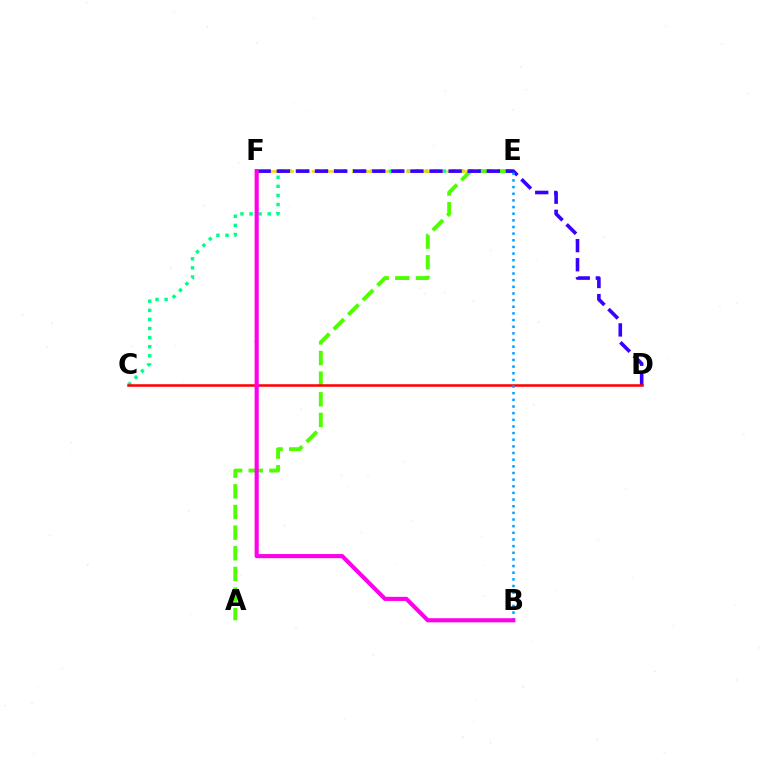{('C', 'E'): [{'color': '#00ff86', 'line_style': 'dotted', 'thickness': 2.47}], ('E', 'F'): [{'color': '#ffd500', 'line_style': 'dashed', 'thickness': 1.84}], ('A', 'E'): [{'color': '#4fff00', 'line_style': 'dashed', 'thickness': 2.8}], ('D', 'F'): [{'color': '#3700ff', 'line_style': 'dashed', 'thickness': 2.59}], ('C', 'D'): [{'color': '#ff0000', 'line_style': 'solid', 'thickness': 1.82}], ('B', 'E'): [{'color': '#009eff', 'line_style': 'dotted', 'thickness': 1.81}], ('B', 'F'): [{'color': '#ff00ed', 'line_style': 'solid', 'thickness': 2.97}]}